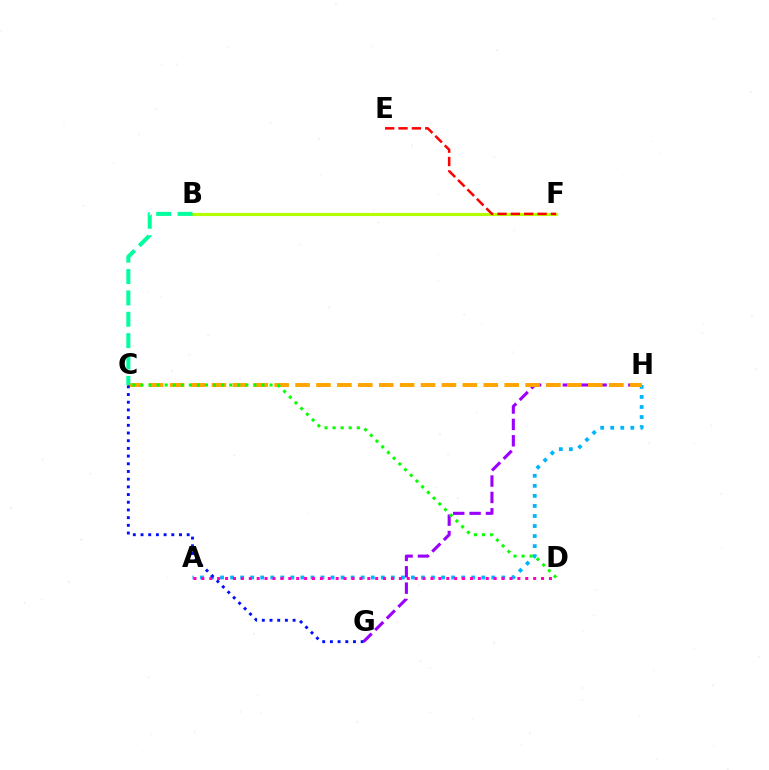{('B', 'F'): [{'color': '#b3ff00', 'line_style': 'solid', 'thickness': 2.25}], ('A', 'H'): [{'color': '#00b5ff', 'line_style': 'dotted', 'thickness': 2.73}], ('A', 'D'): [{'color': '#ff00bd', 'line_style': 'dotted', 'thickness': 2.15}], ('G', 'H'): [{'color': '#9b00ff', 'line_style': 'dashed', 'thickness': 2.22}], ('C', 'H'): [{'color': '#ffa500', 'line_style': 'dashed', 'thickness': 2.84}], ('E', 'F'): [{'color': '#ff0000', 'line_style': 'dashed', 'thickness': 1.81}], ('C', 'D'): [{'color': '#08ff00', 'line_style': 'dotted', 'thickness': 2.19}], ('B', 'C'): [{'color': '#00ff9d', 'line_style': 'dashed', 'thickness': 2.9}], ('C', 'G'): [{'color': '#0010ff', 'line_style': 'dotted', 'thickness': 2.09}]}